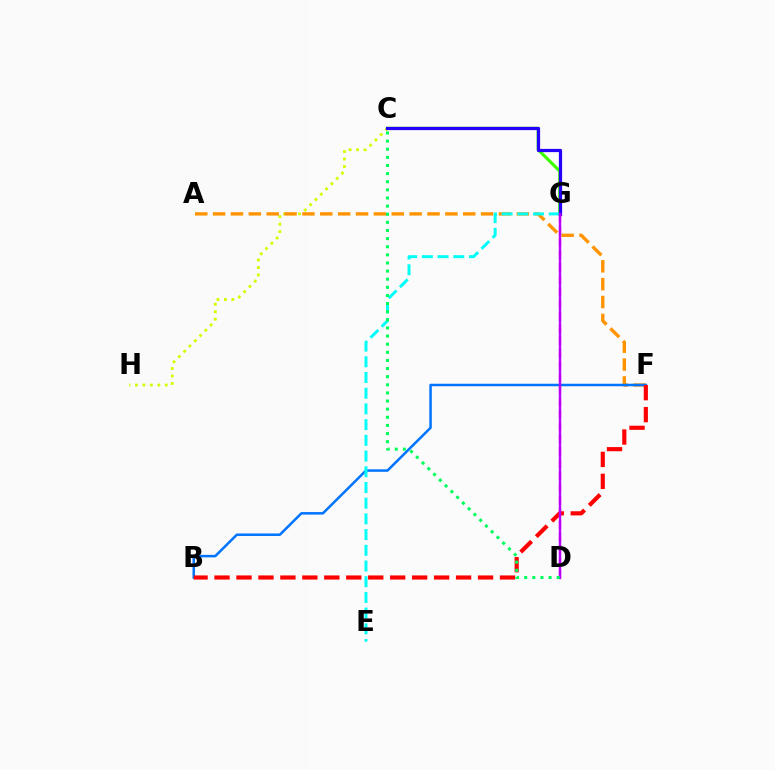{('C', 'H'): [{'color': '#d1ff00', 'line_style': 'dotted', 'thickness': 2.03}], ('A', 'F'): [{'color': '#ff9400', 'line_style': 'dashed', 'thickness': 2.43}], ('B', 'F'): [{'color': '#0074ff', 'line_style': 'solid', 'thickness': 1.81}, {'color': '#ff0000', 'line_style': 'dashed', 'thickness': 2.98}], ('C', 'G'): [{'color': '#3dff00', 'line_style': 'solid', 'thickness': 2.27}, {'color': '#2500ff', 'line_style': 'solid', 'thickness': 2.32}], ('E', 'G'): [{'color': '#00fff6', 'line_style': 'dashed', 'thickness': 2.13}], ('D', 'G'): [{'color': '#ff00ac', 'line_style': 'dashed', 'thickness': 1.67}, {'color': '#b900ff', 'line_style': 'solid', 'thickness': 1.72}], ('C', 'D'): [{'color': '#00ff5c', 'line_style': 'dotted', 'thickness': 2.21}]}